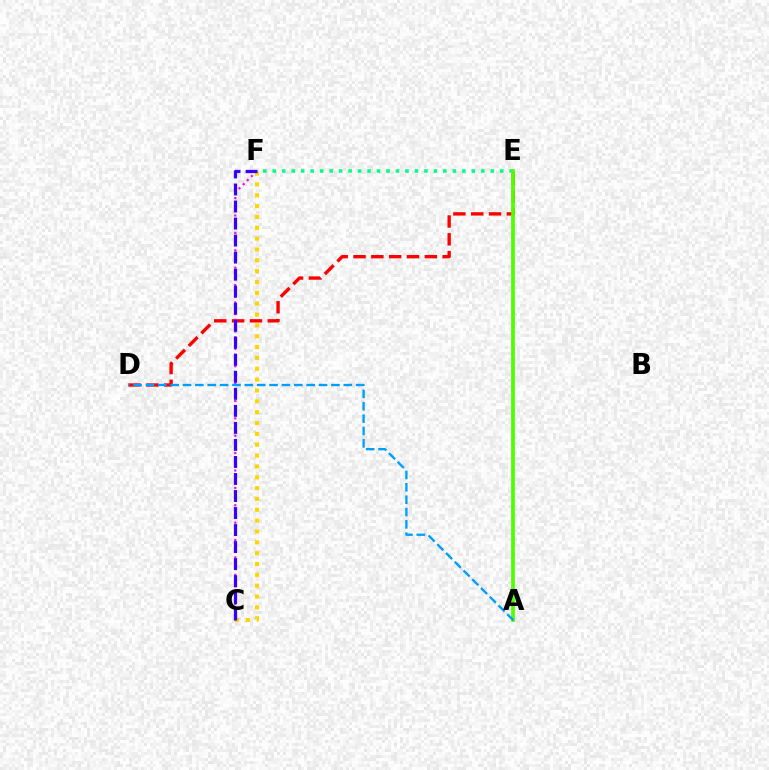{('D', 'E'): [{'color': '#ff0000', 'line_style': 'dashed', 'thickness': 2.42}], ('C', 'F'): [{'color': '#ffd500', 'line_style': 'dotted', 'thickness': 2.95}, {'color': '#ff00ed', 'line_style': 'dotted', 'thickness': 1.57}, {'color': '#3700ff', 'line_style': 'dashed', 'thickness': 2.31}], ('E', 'F'): [{'color': '#00ff86', 'line_style': 'dotted', 'thickness': 2.58}], ('A', 'E'): [{'color': '#4fff00', 'line_style': 'solid', 'thickness': 2.68}], ('A', 'D'): [{'color': '#009eff', 'line_style': 'dashed', 'thickness': 1.68}]}